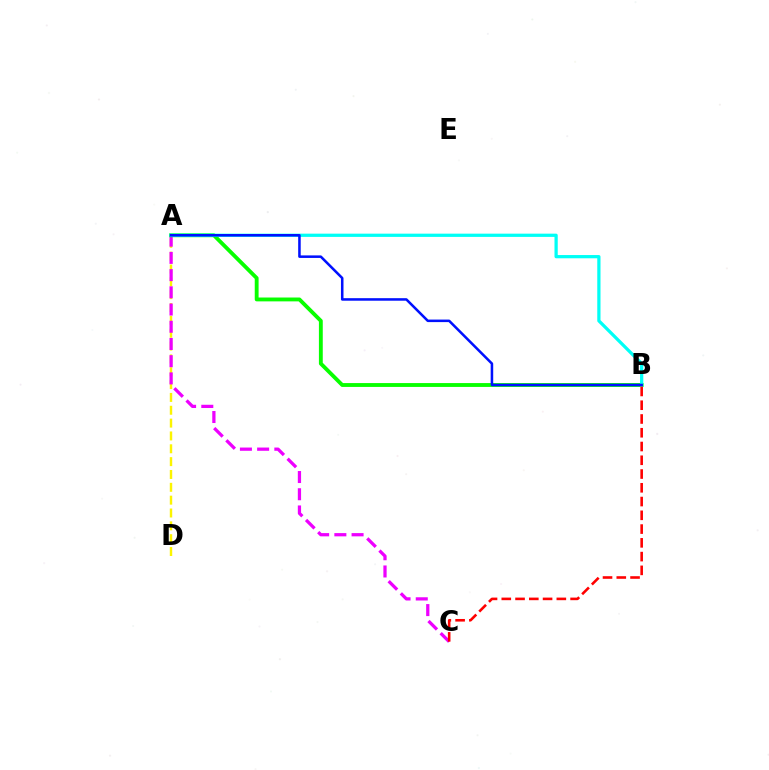{('A', 'D'): [{'color': '#fcf500', 'line_style': 'dashed', 'thickness': 1.74}], ('A', 'C'): [{'color': '#ee00ff', 'line_style': 'dashed', 'thickness': 2.34}], ('A', 'B'): [{'color': '#08ff00', 'line_style': 'solid', 'thickness': 2.78}, {'color': '#00fff6', 'line_style': 'solid', 'thickness': 2.33}, {'color': '#0010ff', 'line_style': 'solid', 'thickness': 1.83}], ('B', 'C'): [{'color': '#ff0000', 'line_style': 'dashed', 'thickness': 1.87}]}